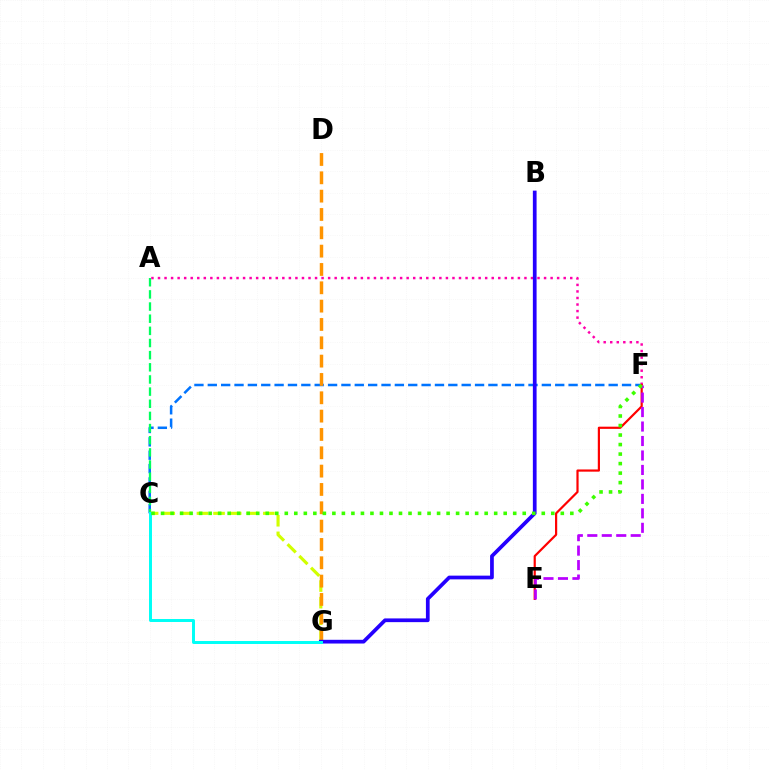{('C', 'F'): [{'color': '#0074ff', 'line_style': 'dashed', 'thickness': 1.82}, {'color': '#3dff00', 'line_style': 'dotted', 'thickness': 2.59}], ('A', 'C'): [{'color': '#00ff5c', 'line_style': 'dashed', 'thickness': 1.65}], ('A', 'F'): [{'color': '#ff00ac', 'line_style': 'dotted', 'thickness': 1.78}], ('C', 'G'): [{'color': '#d1ff00', 'line_style': 'dashed', 'thickness': 2.26}, {'color': '#00fff6', 'line_style': 'solid', 'thickness': 2.14}], ('D', 'G'): [{'color': '#ff9400', 'line_style': 'dashed', 'thickness': 2.49}], ('E', 'F'): [{'color': '#ff0000', 'line_style': 'solid', 'thickness': 1.58}, {'color': '#b900ff', 'line_style': 'dashed', 'thickness': 1.97}], ('B', 'G'): [{'color': '#2500ff', 'line_style': 'solid', 'thickness': 2.68}]}